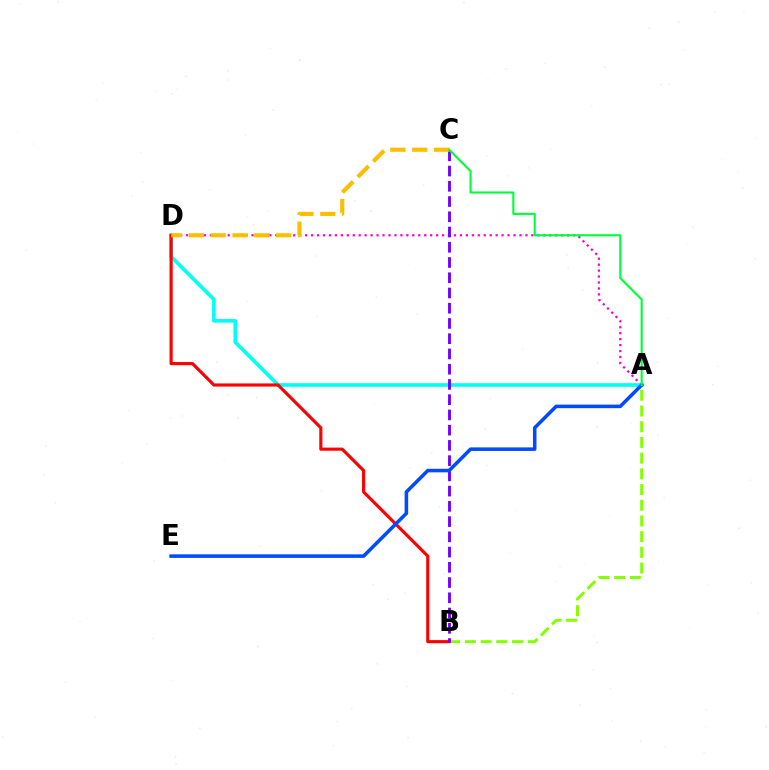{('A', 'B'): [{'color': '#84ff00', 'line_style': 'dashed', 'thickness': 2.13}], ('A', 'D'): [{'color': '#ff00cf', 'line_style': 'dotted', 'thickness': 1.62}, {'color': '#00fff6', 'line_style': 'solid', 'thickness': 2.63}], ('B', 'D'): [{'color': '#ff0000', 'line_style': 'solid', 'thickness': 2.26}], ('B', 'C'): [{'color': '#7200ff', 'line_style': 'dashed', 'thickness': 2.07}], ('C', 'D'): [{'color': '#ffbd00', 'line_style': 'dashed', 'thickness': 2.97}], ('A', 'E'): [{'color': '#004bff', 'line_style': 'solid', 'thickness': 2.55}], ('A', 'C'): [{'color': '#00ff39', 'line_style': 'solid', 'thickness': 1.52}]}